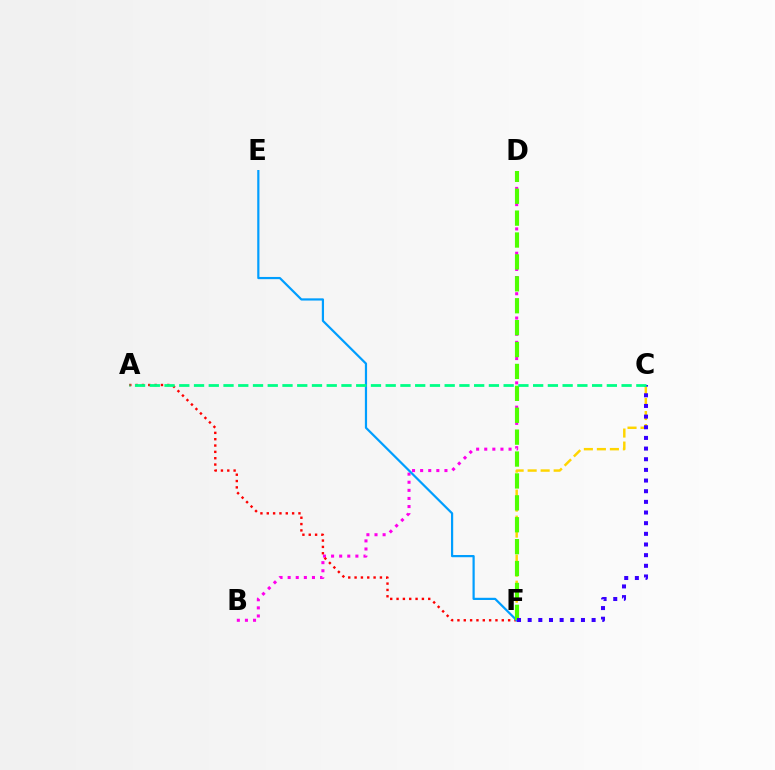{('C', 'F'): [{'color': '#ffd500', 'line_style': 'dashed', 'thickness': 1.77}, {'color': '#3700ff', 'line_style': 'dotted', 'thickness': 2.9}], ('B', 'D'): [{'color': '#ff00ed', 'line_style': 'dotted', 'thickness': 2.2}], ('A', 'F'): [{'color': '#ff0000', 'line_style': 'dotted', 'thickness': 1.72}], ('E', 'F'): [{'color': '#009eff', 'line_style': 'solid', 'thickness': 1.59}], ('D', 'F'): [{'color': '#4fff00', 'line_style': 'dashed', 'thickness': 2.98}], ('A', 'C'): [{'color': '#00ff86', 'line_style': 'dashed', 'thickness': 2.0}]}